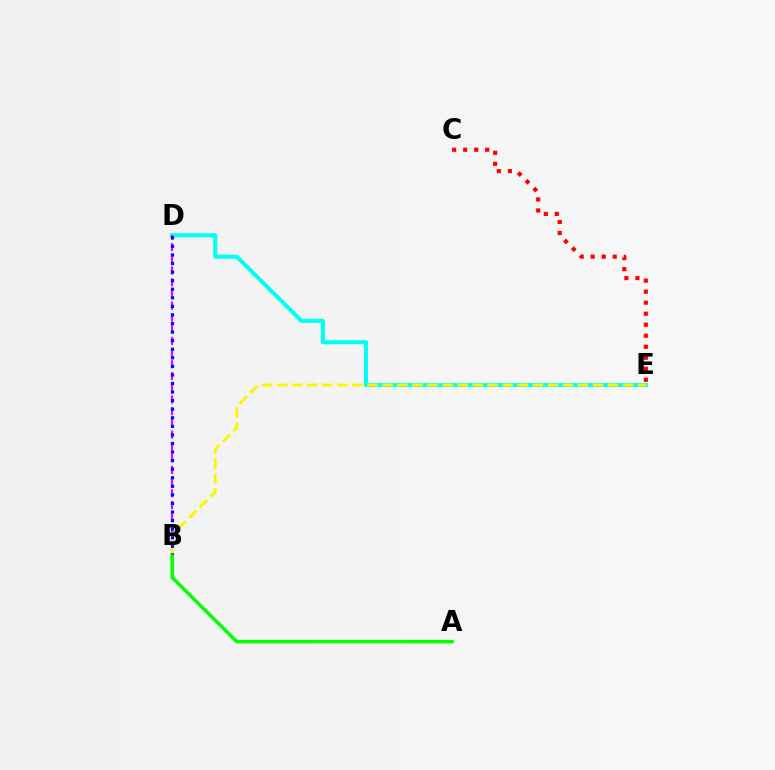{('D', 'E'): [{'color': '#00fff6', 'line_style': 'solid', 'thickness': 2.94}], ('B', 'D'): [{'color': '#ee00ff', 'line_style': 'dashed', 'thickness': 1.59}, {'color': '#0010ff', 'line_style': 'dotted', 'thickness': 2.33}], ('B', 'E'): [{'color': '#fcf500', 'line_style': 'dashed', 'thickness': 2.04}], ('C', 'E'): [{'color': '#ff0000', 'line_style': 'dotted', 'thickness': 2.99}], ('A', 'B'): [{'color': '#08ff00', 'line_style': 'solid', 'thickness': 2.55}]}